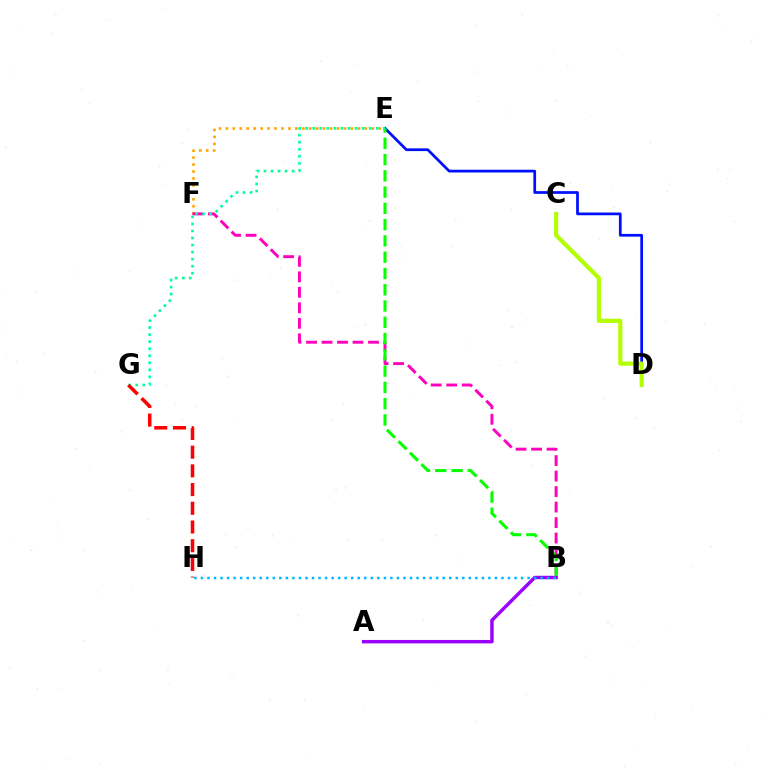{('D', 'E'): [{'color': '#0010ff', 'line_style': 'solid', 'thickness': 1.97}], ('C', 'D'): [{'color': '#b3ff00', 'line_style': 'solid', 'thickness': 2.99}], ('E', 'F'): [{'color': '#ffa500', 'line_style': 'dotted', 'thickness': 1.89}], ('B', 'F'): [{'color': '#ff00bd', 'line_style': 'dashed', 'thickness': 2.1}], ('B', 'E'): [{'color': '#08ff00', 'line_style': 'dashed', 'thickness': 2.21}], ('E', 'G'): [{'color': '#00ff9d', 'line_style': 'dotted', 'thickness': 1.91}], ('A', 'B'): [{'color': '#9b00ff', 'line_style': 'solid', 'thickness': 2.47}], ('G', 'H'): [{'color': '#ff0000', 'line_style': 'dashed', 'thickness': 2.54}], ('B', 'H'): [{'color': '#00b5ff', 'line_style': 'dotted', 'thickness': 1.78}]}